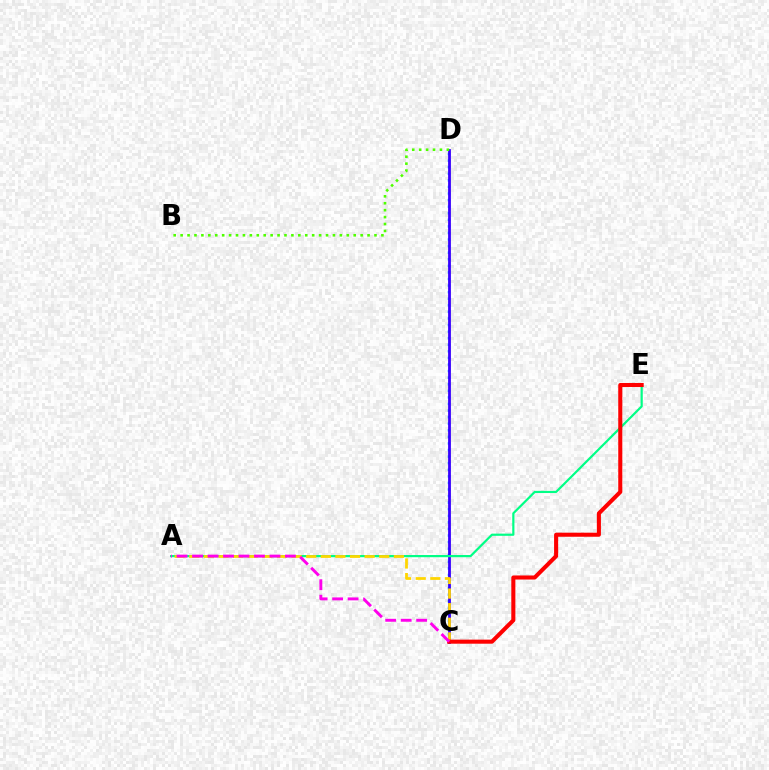{('C', 'D'): [{'color': '#009eff', 'line_style': 'dotted', 'thickness': 1.79}, {'color': '#3700ff', 'line_style': 'solid', 'thickness': 2.01}], ('A', 'E'): [{'color': '#00ff86', 'line_style': 'solid', 'thickness': 1.58}], ('A', 'C'): [{'color': '#ffd500', 'line_style': 'dashed', 'thickness': 1.99}, {'color': '#ff00ed', 'line_style': 'dashed', 'thickness': 2.1}], ('C', 'E'): [{'color': '#ff0000', 'line_style': 'solid', 'thickness': 2.93}], ('B', 'D'): [{'color': '#4fff00', 'line_style': 'dotted', 'thickness': 1.88}]}